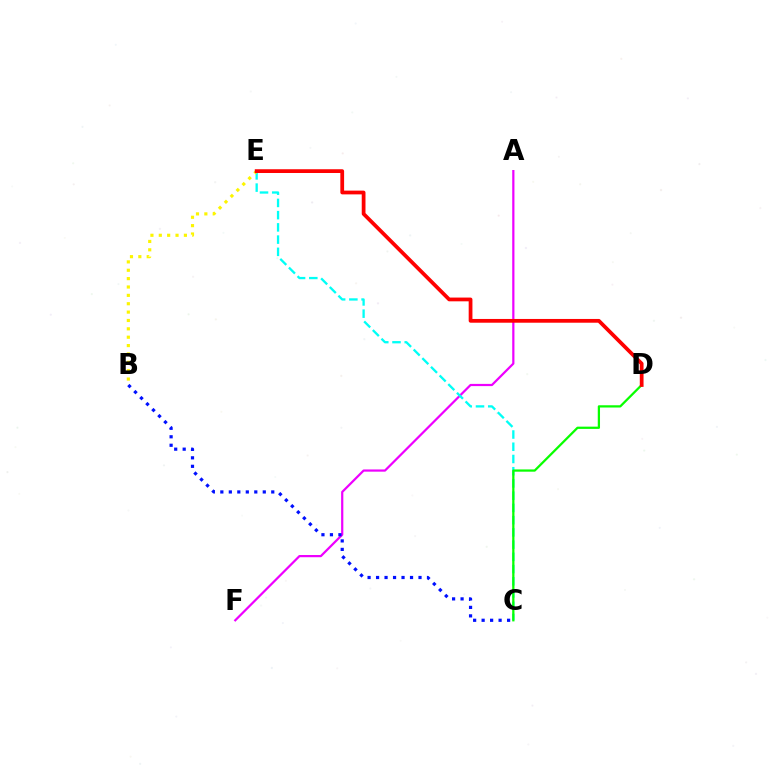{('A', 'F'): [{'color': '#ee00ff', 'line_style': 'solid', 'thickness': 1.59}], ('C', 'E'): [{'color': '#00fff6', 'line_style': 'dashed', 'thickness': 1.66}], ('C', 'D'): [{'color': '#08ff00', 'line_style': 'solid', 'thickness': 1.62}], ('B', 'E'): [{'color': '#fcf500', 'line_style': 'dotted', 'thickness': 2.27}], ('B', 'C'): [{'color': '#0010ff', 'line_style': 'dotted', 'thickness': 2.31}], ('D', 'E'): [{'color': '#ff0000', 'line_style': 'solid', 'thickness': 2.7}]}